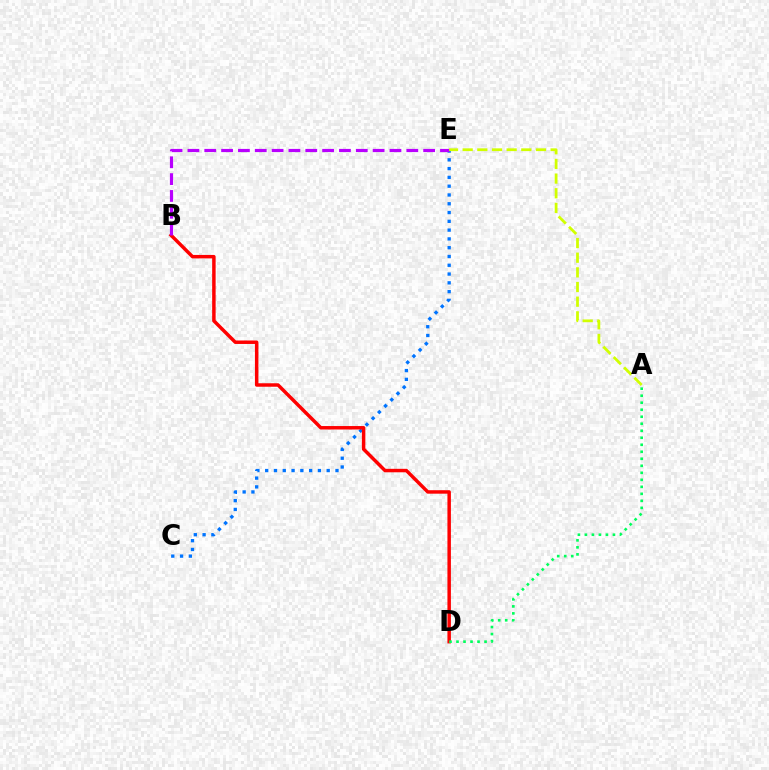{('C', 'E'): [{'color': '#0074ff', 'line_style': 'dotted', 'thickness': 2.39}], ('B', 'D'): [{'color': '#ff0000', 'line_style': 'solid', 'thickness': 2.5}], ('B', 'E'): [{'color': '#b900ff', 'line_style': 'dashed', 'thickness': 2.29}], ('A', 'D'): [{'color': '#00ff5c', 'line_style': 'dotted', 'thickness': 1.9}], ('A', 'E'): [{'color': '#d1ff00', 'line_style': 'dashed', 'thickness': 1.99}]}